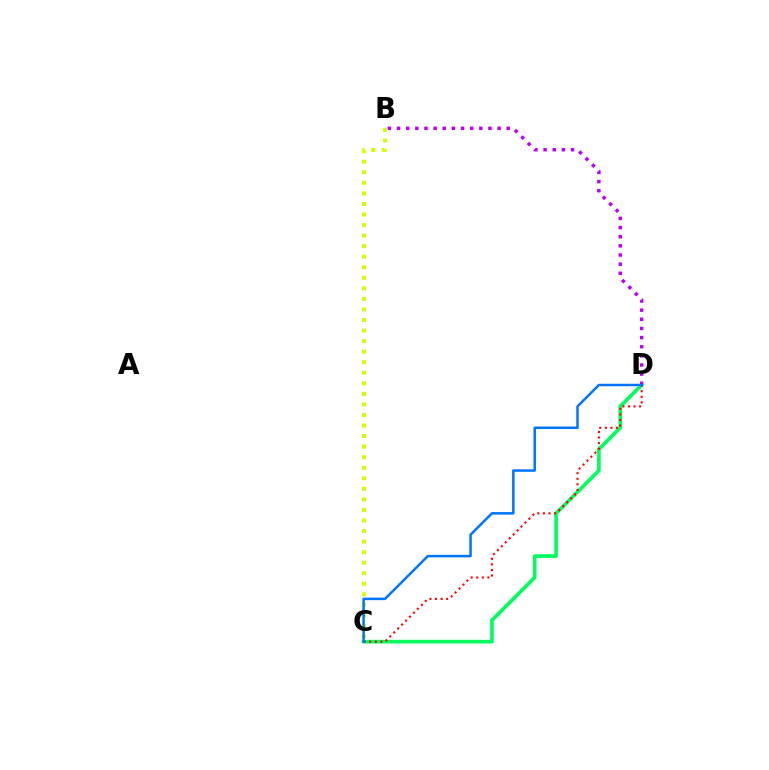{('C', 'D'): [{'color': '#00ff5c', 'line_style': 'solid', 'thickness': 2.64}, {'color': '#ff0000', 'line_style': 'dotted', 'thickness': 1.51}, {'color': '#0074ff', 'line_style': 'solid', 'thickness': 1.8}], ('B', 'D'): [{'color': '#b900ff', 'line_style': 'dotted', 'thickness': 2.48}], ('B', 'C'): [{'color': '#d1ff00', 'line_style': 'dotted', 'thickness': 2.87}]}